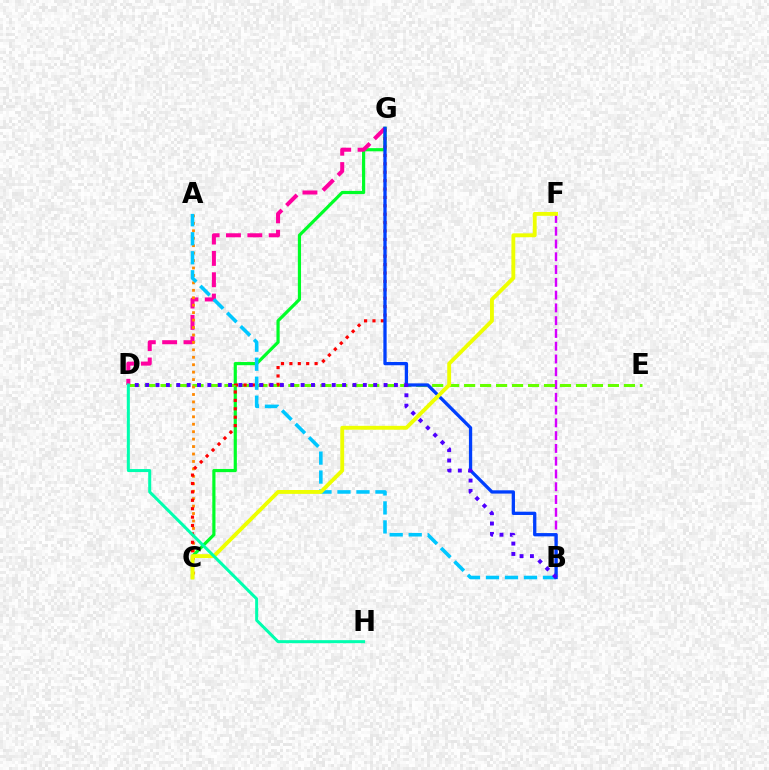{('B', 'F'): [{'color': '#d600ff', 'line_style': 'dashed', 'thickness': 1.74}], ('C', 'G'): [{'color': '#00ff27', 'line_style': 'solid', 'thickness': 2.29}, {'color': '#ff0000', 'line_style': 'dotted', 'thickness': 2.28}], ('D', 'E'): [{'color': '#66ff00', 'line_style': 'dashed', 'thickness': 2.17}], ('D', 'G'): [{'color': '#ff00a0', 'line_style': 'dashed', 'thickness': 2.9}], ('A', 'C'): [{'color': '#ff8800', 'line_style': 'dotted', 'thickness': 2.02}], ('A', 'B'): [{'color': '#00c7ff', 'line_style': 'dashed', 'thickness': 2.58}], ('B', 'G'): [{'color': '#003fff', 'line_style': 'solid', 'thickness': 2.37}], ('C', 'F'): [{'color': '#eeff00', 'line_style': 'solid', 'thickness': 2.78}], ('D', 'H'): [{'color': '#00ffaf', 'line_style': 'solid', 'thickness': 2.17}], ('B', 'D'): [{'color': '#4f00ff', 'line_style': 'dotted', 'thickness': 2.82}]}